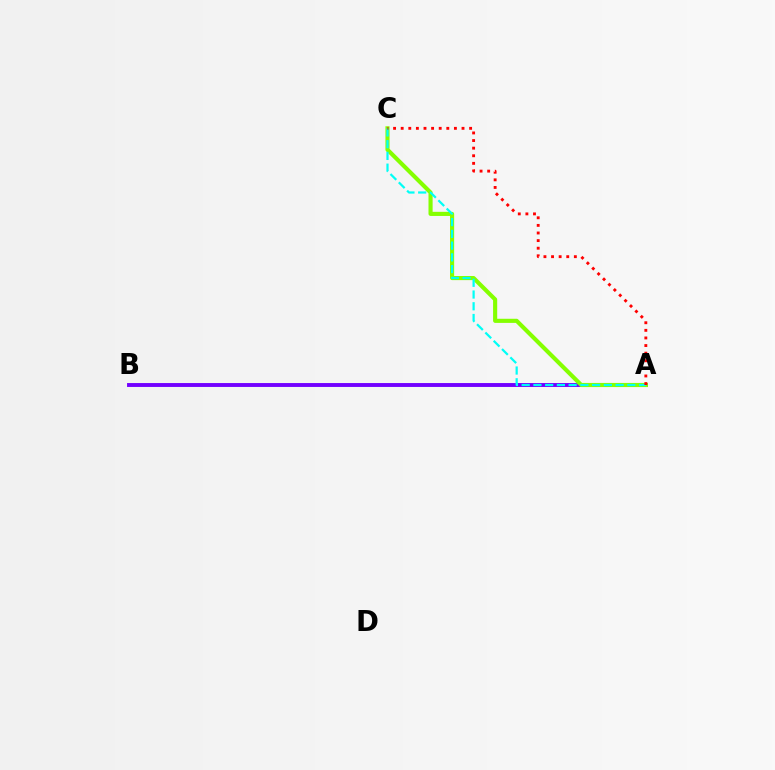{('A', 'B'): [{'color': '#7200ff', 'line_style': 'solid', 'thickness': 2.81}], ('A', 'C'): [{'color': '#84ff00', 'line_style': 'solid', 'thickness': 2.97}, {'color': '#00fff6', 'line_style': 'dashed', 'thickness': 1.59}, {'color': '#ff0000', 'line_style': 'dotted', 'thickness': 2.07}]}